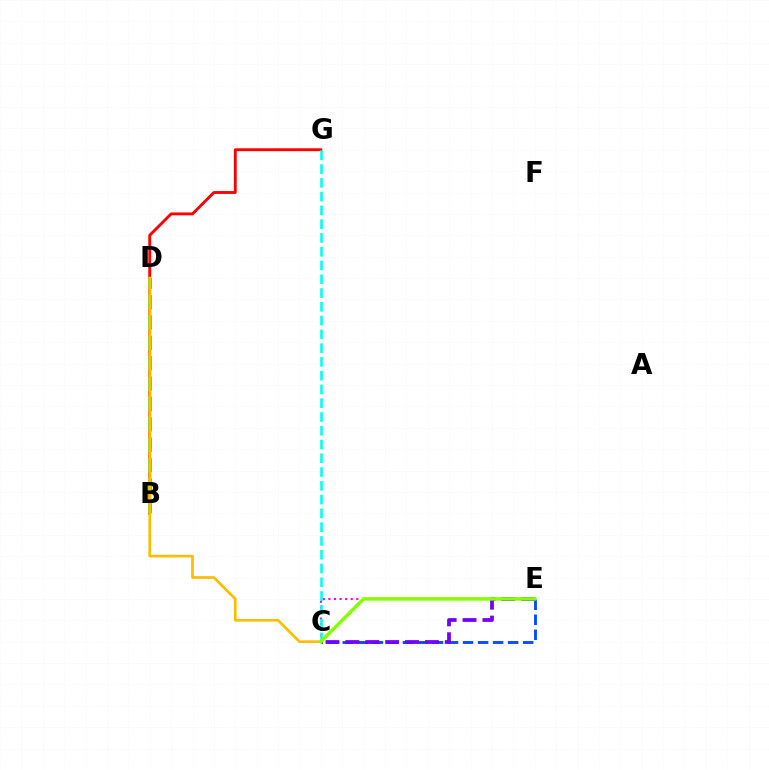{('B', 'G'): [{'color': '#ff0000', 'line_style': 'solid', 'thickness': 2.06}], ('C', 'E'): [{'color': '#004bff', 'line_style': 'dashed', 'thickness': 2.04}, {'color': '#ff00cf', 'line_style': 'dotted', 'thickness': 1.52}, {'color': '#7200ff', 'line_style': 'dashed', 'thickness': 2.7}, {'color': '#84ff00', 'line_style': 'solid', 'thickness': 2.52}], ('B', 'D'): [{'color': '#00ff39', 'line_style': 'dashed', 'thickness': 2.77}], ('C', 'D'): [{'color': '#ffbd00', 'line_style': 'solid', 'thickness': 1.95}], ('C', 'G'): [{'color': '#00fff6', 'line_style': 'dashed', 'thickness': 1.87}]}